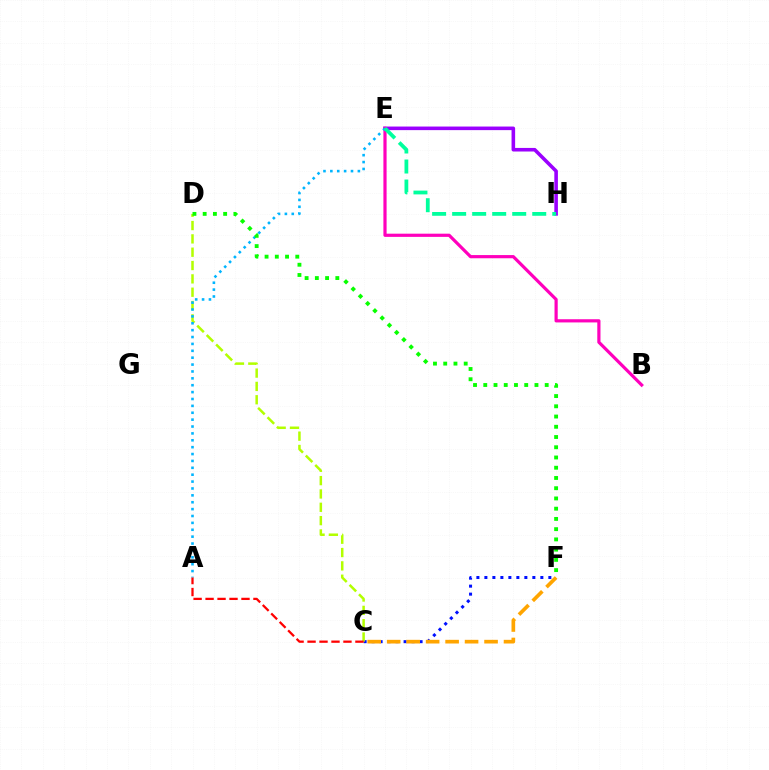{('E', 'H'): [{'color': '#9b00ff', 'line_style': 'solid', 'thickness': 2.58}, {'color': '#00ff9d', 'line_style': 'dashed', 'thickness': 2.72}], ('C', 'F'): [{'color': '#0010ff', 'line_style': 'dotted', 'thickness': 2.17}, {'color': '#ffa500', 'line_style': 'dashed', 'thickness': 2.65}], ('B', 'E'): [{'color': '#ff00bd', 'line_style': 'solid', 'thickness': 2.3}], ('C', 'D'): [{'color': '#b3ff00', 'line_style': 'dashed', 'thickness': 1.81}], ('A', 'E'): [{'color': '#00b5ff', 'line_style': 'dotted', 'thickness': 1.87}], ('D', 'F'): [{'color': '#08ff00', 'line_style': 'dotted', 'thickness': 2.78}], ('A', 'C'): [{'color': '#ff0000', 'line_style': 'dashed', 'thickness': 1.63}]}